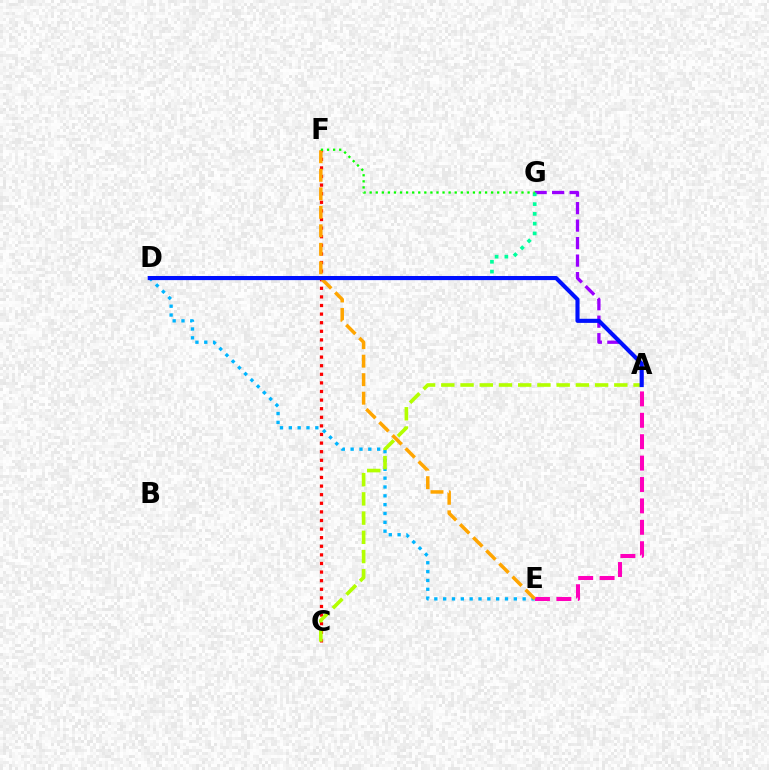{('A', 'E'): [{'color': '#ff00bd', 'line_style': 'dashed', 'thickness': 2.91}], ('C', 'F'): [{'color': '#ff0000', 'line_style': 'dotted', 'thickness': 2.34}], ('A', 'G'): [{'color': '#9b00ff', 'line_style': 'dashed', 'thickness': 2.38}], ('D', 'E'): [{'color': '#00b5ff', 'line_style': 'dotted', 'thickness': 2.4}], ('E', 'F'): [{'color': '#ffa500', 'line_style': 'dashed', 'thickness': 2.51}], ('D', 'G'): [{'color': '#00ff9d', 'line_style': 'dotted', 'thickness': 2.65}], ('A', 'C'): [{'color': '#b3ff00', 'line_style': 'dashed', 'thickness': 2.61}], ('A', 'D'): [{'color': '#0010ff', 'line_style': 'solid', 'thickness': 2.96}], ('F', 'G'): [{'color': '#08ff00', 'line_style': 'dotted', 'thickness': 1.65}]}